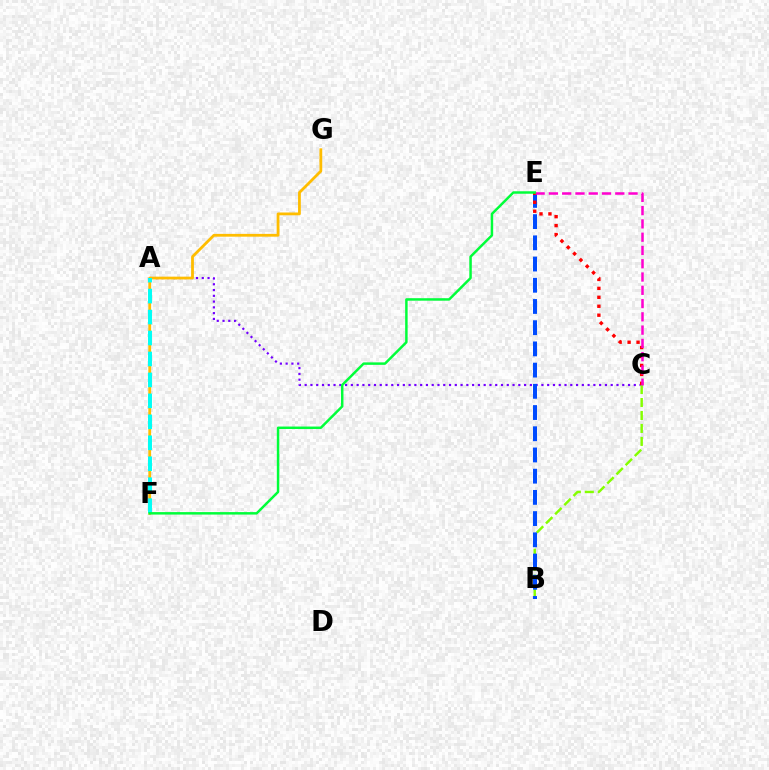{('A', 'C'): [{'color': '#7200ff', 'line_style': 'dotted', 'thickness': 1.57}], ('B', 'C'): [{'color': '#84ff00', 'line_style': 'dashed', 'thickness': 1.76}], ('B', 'E'): [{'color': '#004bff', 'line_style': 'dashed', 'thickness': 2.88}], ('F', 'G'): [{'color': '#ffbd00', 'line_style': 'solid', 'thickness': 2.01}], ('C', 'E'): [{'color': '#ff0000', 'line_style': 'dotted', 'thickness': 2.43}, {'color': '#ff00cf', 'line_style': 'dashed', 'thickness': 1.8}], ('A', 'F'): [{'color': '#00fff6', 'line_style': 'dashed', 'thickness': 2.85}], ('E', 'F'): [{'color': '#00ff39', 'line_style': 'solid', 'thickness': 1.78}]}